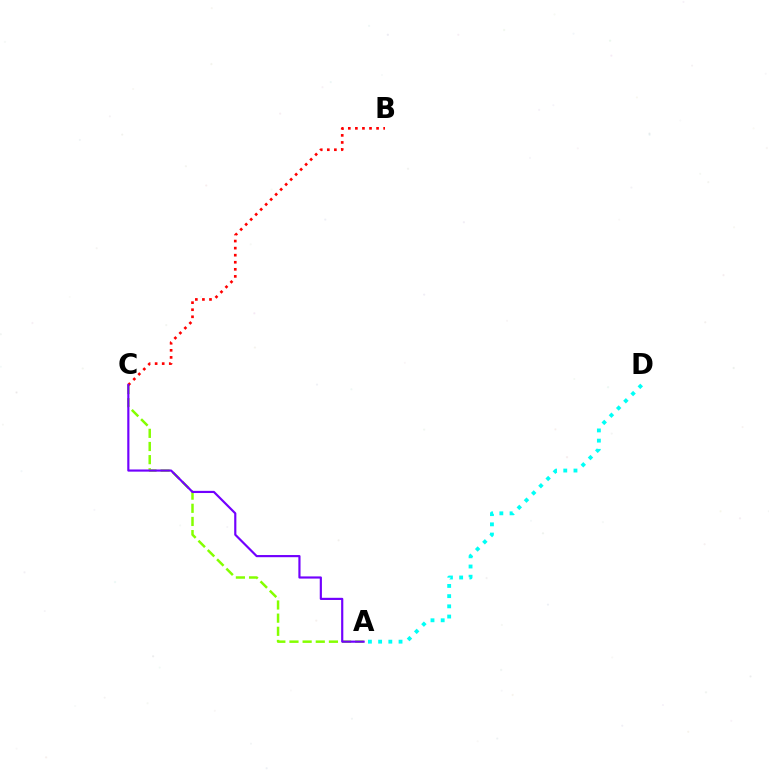{('A', 'D'): [{'color': '#00fff6', 'line_style': 'dotted', 'thickness': 2.77}], ('A', 'C'): [{'color': '#84ff00', 'line_style': 'dashed', 'thickness': 1.79}, {'color': '#7200ff', 'line_style': 'solid', 'thickness': 1.56}], ('B', 'C'): [{'color': '#ff0000', 'line_style': 'dotted', 'thickness': 1.92}]}